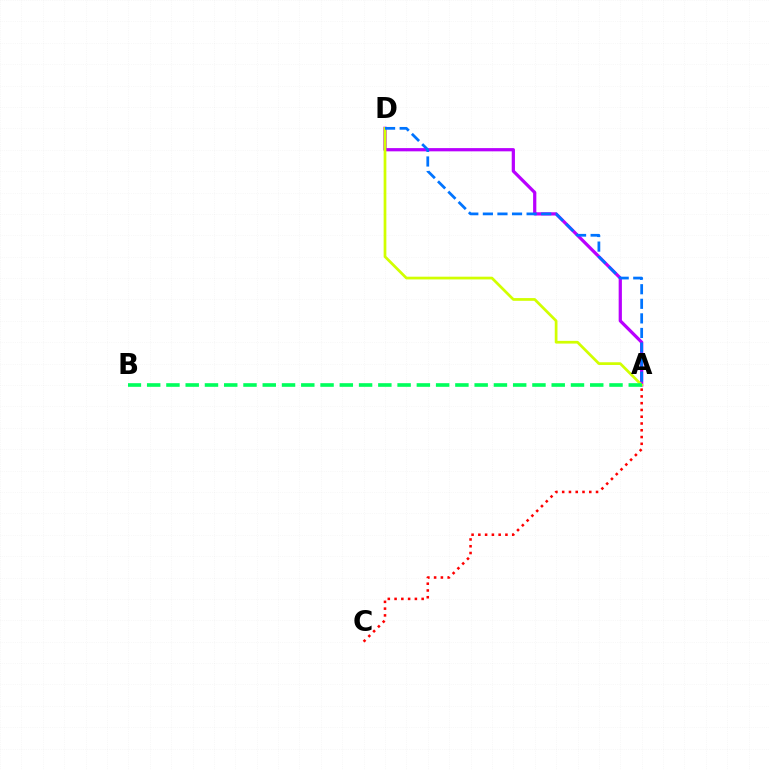{('A', 'D'): [{'color': '#b900ff', 'line_style': 'solid', 'thickness': 2.33}, {'color': '#d1ff00', 'line_style': 'solid', 'thickness': 1.96}, {'color': '#0074ff', 'line_style': 'dashed', 'thickness': 1.98}], ('A', 'C'): [{'color': '#ff0000', 'line_style': 'dotted', 'thickness': 1.84}], ('A', 'B'): [{'color': '#00ff5c', 'line_style': 'dashed', 'thickness': 2.62}]}